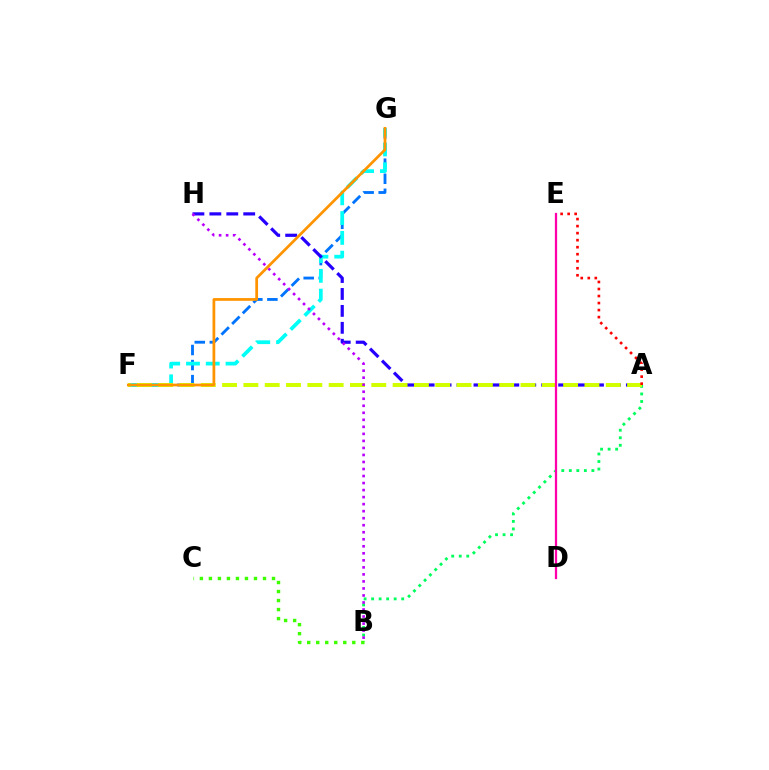{('F', 'G'): [{'color': '#0074ff', 'line_style': 'dashed', 'thickness': 2.05}, {'color': '#00fff6', 'line_style': 'dashed', 'thickness': 2.69}, {'color': '#ff9400', 'line_style': 'solid', 'thickness': 1.98}], ('A', 'B'): [{'color': '#00ff5c', 'line_style': 'dotted', 'thickness': 2.04}], ('A', 'H'): [{'color': '#2500ff', 'line_style': 'dashed', 'thickness': 2.3}], ('A', 'F'): [{'color': '#d1ff00', 'line_style': 'dashed', 'thickness': 2.9}], ('B', 'H'): [{'color': '#b900ff', 'line_style': 'dotted', 'thickness': 1.91}], ('B', 'C'): [{'color': '#3dff00', 'line_style': 'dotted', 'thickness': 2.45}], ('D', 'E'): [{'color': '#ff00ac', 'line_style': 'solid', 'thickness': 1.63}], ('A', 'E'): [{'color': '#ff0000', 'line_style': 'dotted', 'thickness': 1.91}]}